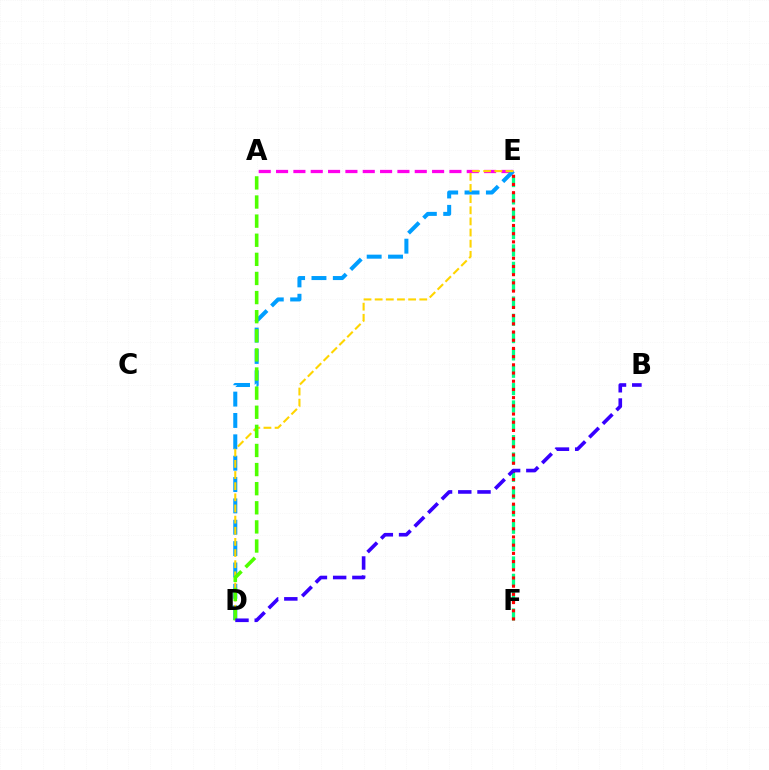{('A', 'E'): [{'color': '#ff00ed', 'line_style': 'dashed', 'thickness': 2.36}], ('E', 'F'): [{'color': '#00ff86', 'line_style': 'dashed', 'thickness': 2.35}, {'color': '#ff0000', 'line_style': 'dotted', 'thickness': 2.23}], ('D', 'E'): [{'color': '#009eff', 'line_style': 'dashed', 'thickness': 2.9}, {'color': '#ffd500', 'line_style': 'dashed', 'thickness': 1.51}], ('A', 'D'): [{'color': '#4fff00', 'line_style': 'dashed', 'thickness': 2.6}], ('B', 'D'): [{'color': '#3700ff', 'line_style': 'dashed', 'thickness': 2.61}]}